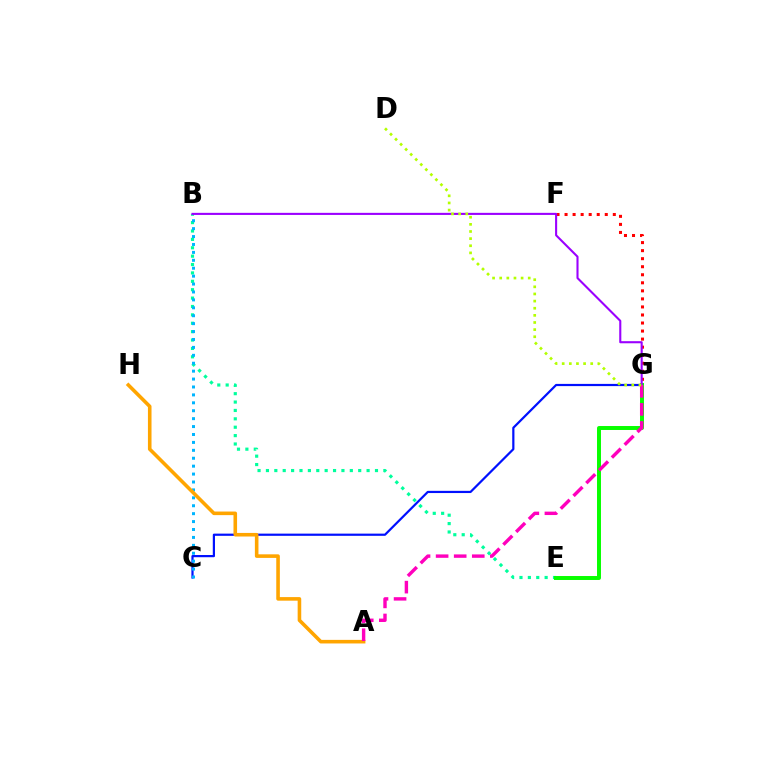{('B', 'E'): [{'color': '#00ff9d', 'line_style': 'dotted', 'thickness': 2.28}], ('C', 'G'): [{'color': '#0010ff', 'line_style': 'solid', 'thickness': 1.59}], ('B', 'C'): [{'color': '#00b5ff', 'line_style': 'dotted', 'thickness': 2.15}], ('E', 'G'): [{'color': '#08ff00', 'line_style': 'solid', 'thickness': 2.85}], ('F', 'G'): [{'color': '#ff0000', 'line_style': 'dotted', 'thickness': 2.18}], ('B', 'G'): [{'color': '#9b00ff', 'line_style': 'solid', 'thickness': 1.51}], ('A', 'H'): [{'color': '#ffa500', 'line_style': 'solid', 'thickness': 2.58}], ('A', 'G'): [{'color': '#ff00bd', 'line_style': 'dashed', 'thickness': 2.46}], ('D', 'G'): [{'color': '#b3ff00', 'line_style': 'dotted', 'thickness': 1.94}]}